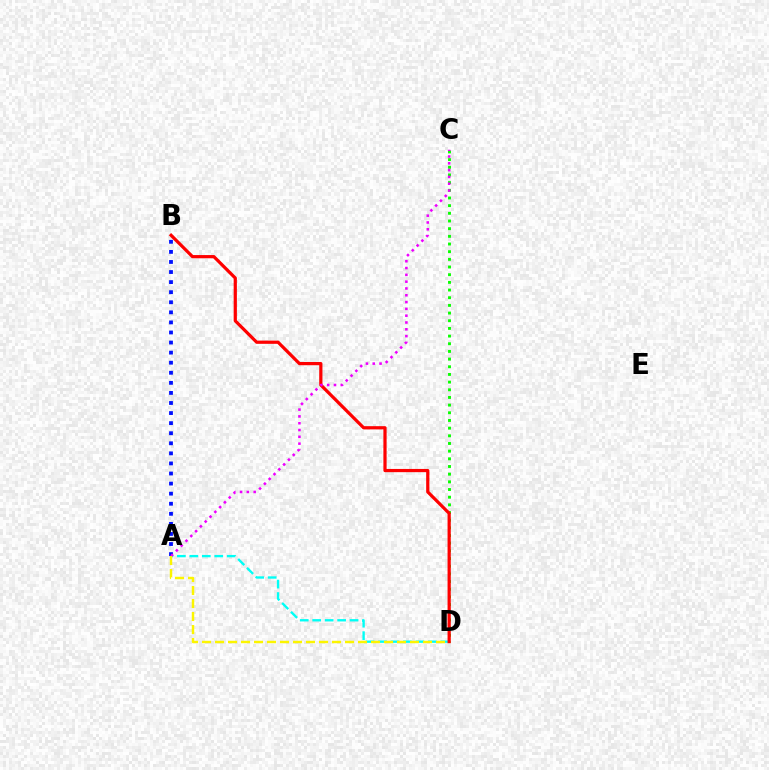{('A', 'B'): [{'color': '#0010ff', 'line_style': 'dotted', 'thickness': 2.74}], ('C', 'D'): [{'color': '#08ff00', 'line_style': 'dotted', 'thickness': 2.08}], ('A', 'D'): [{'color': '#00fff6', 'line_style': 'dashed', 'thickness': 1.69}, {'color': '#fcf500', 'line_style': 'dashed', 'thickness': 1.77}], ('B', 'D'): [{'color': '#ff0000', 'line_style': 'solid', 'thickness': 2.32}], ('A', 'C'): [{'color': '#ee00ff', 'line_style': 'dotted', 'thickness': 1.85}]}